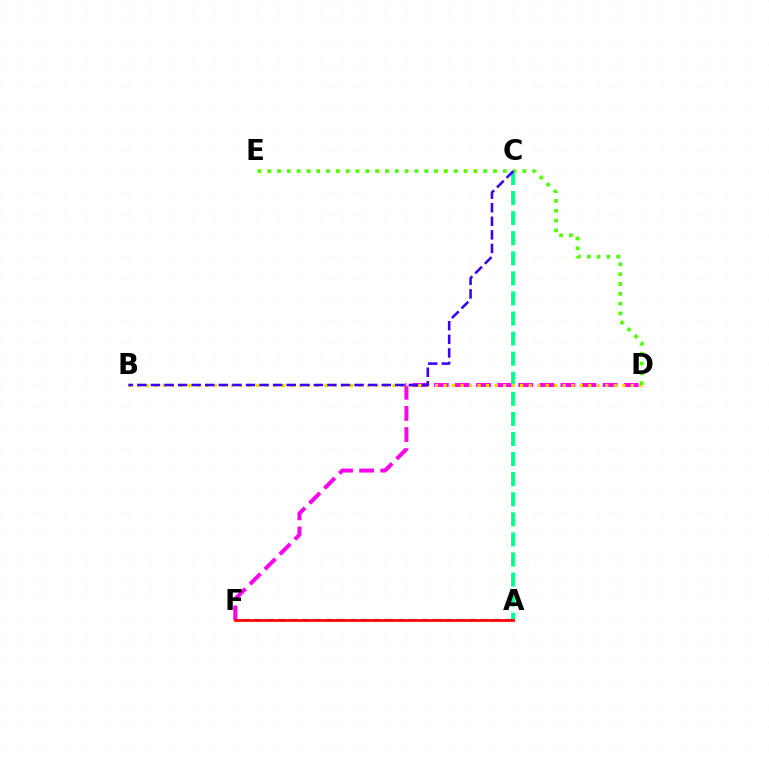{('D', 'F'): [{'color': '#ff00ed', 'line_style': 'dashed', 'thickness': 2.87}], ('A', 'F'): [{'color': '#009eff', 'line_style': 'dashed', 'thickness': 1.63}, {'color': '#ff0000', 'line_style': 'solid', 'thickness': 1.98}], ('A', 'C'): [{'color': '#00ff86', 'line_style': 'dashed', 'thickness': 2.73}], ('B', 'D'): [{'color': '#ffd500', 'line_style': 'dotted', 'thickness': 2.31}], ('D', 'E'): [{'color': '#4fff00', 'line_style': 'dotted', 'thickness': 2.67}], ('B', 'C'): [{'color': '#3700ff', 'line_style': 'dashed', 'thickness': 1.84}]}